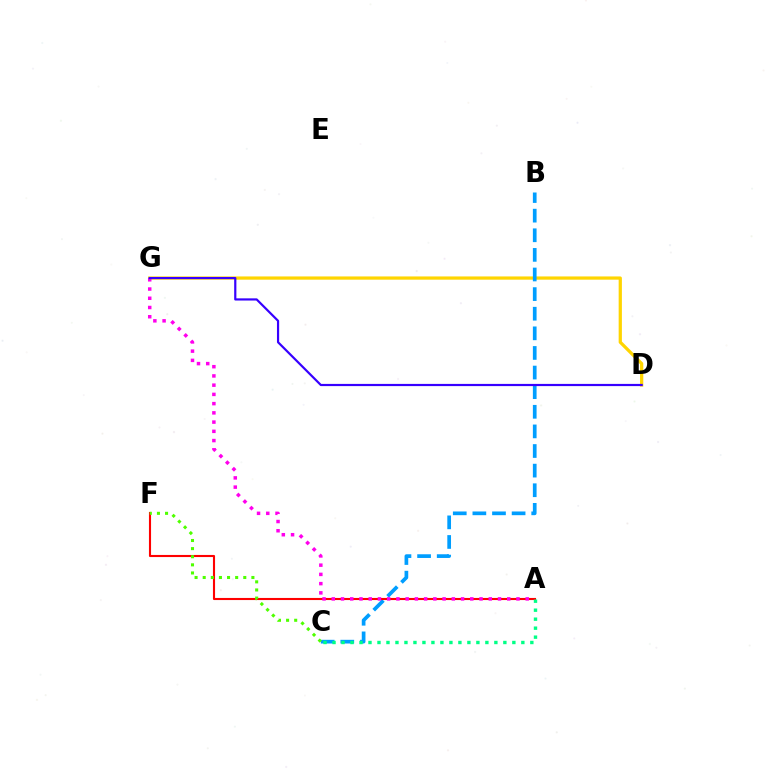{('D', 'G'): [{'color': '#ffd500', 'line_style': 'solid', 'thickness': 2.33}, {'color': '#3700ff', 'line_style': 'solid', 'thickness': 1.58}], ('B', 'C'): [{'color': '#009eff', 'line_style': 'dashed', 'thickness': 2.66}], ('A', 'F'): [{'color': '#ff0000', 'line_style': 'solid', 'thickness': 1.52}], ('C', 'F'): [{'color': '#4fff00', 'line_style': 'dotted', 'thickness': 2.21}], ('A', 'C'): [{'color': '#00ff86', 'line_style': 'dotted', 'thickness': 2.44}], ('A', 'G'): [{'color': '#ff00ed', 'line_style': 'dotted', 'thickness': 2.51}]}